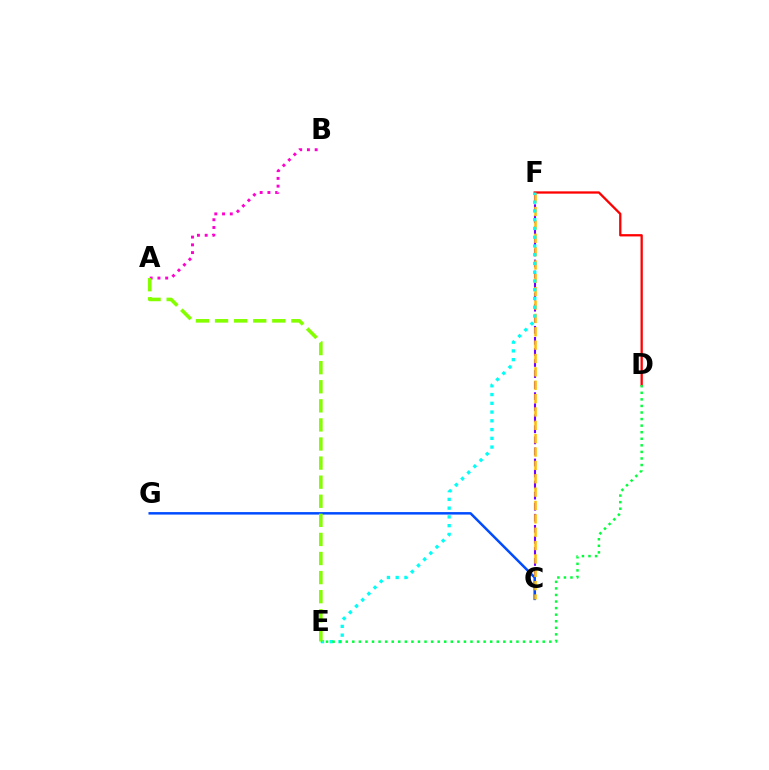{('D', 'F'): [{'color': '#ff0000', 'line_style': 'solid', 'thickness': 1.65}], ('C', 'F'): [{'color': '#7200ff', 'line_style': 'dashed', 'thickness': 1.5}, {'color': '#ffbd00', 'line_style': 'dashed', 'thickness': 1.82}], ('C', 'G'): [{'color': '#004bff', 'line_style': 'solid', 'thickness': 1.79}], ('A', 'B'): [{'color': '#ff00cf', 'line_style': 'dotted', 'thickness': 2.11}], ('E', 'F'): [{'color': '#00fff6', 'line_style': 'dotted', 'thickness': 2.38}], ('A', 'E'): [{'color': '#84ff00', 'line_style': 'dashed', 'thickness': 2.59}], ('D', 'E'): [{'color': '#00ff39', 'line_style': 'dotted', 'thickness': 1.78}]}